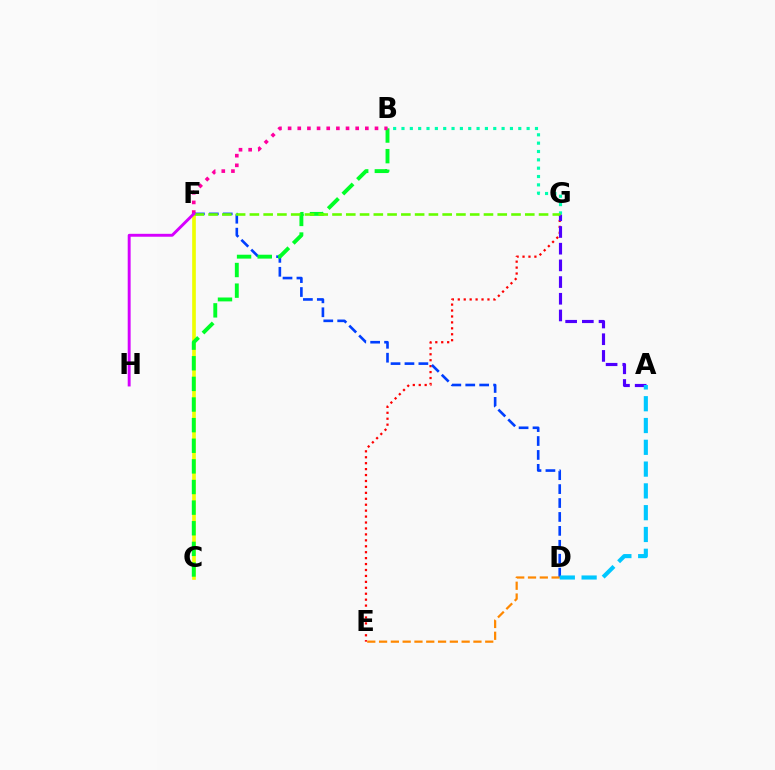{('E', 'G'): [{'color': '#ff0000', 'line_style': 'dotted', 'thickness': 1.61}], ('C', 'F'): [{'color': '#eeff00', 'line_style': 'solid', 'thickness': 2.63}], ('D', 'F'): [{'color': '#003fff', 'line_style': 'dashed', 'thickness': 1.89}], ('D', 'E'): [{'color': '#ff8800', 'line_style': 'dashed', 'thickness': 1.6}], ('B', 'C'): [{'color': '#00ff27', 'line_style': 'dashed', 'thickness': 2.8}], ('A', 'G'): [{'color': '#4f00ff', 'line_style': 'dashed', 'thickness': 2.27}], ('B', 'G'): [{'color': '#00ffaf', 'line_style': 'dotted', 'thickness': 2.27}], ('B', 'F'): [{'color': '#ff00a0', 'line_style': 'dotted', 'thickness': 2.62}], ('F', 'G'): [{'color': '#66ff00', 'line_style': 'dashed', 'thickness': 1.87}], ('F', 'H'): [{'color': '#d600ff', 'line_style': 'solid', 'thickness': 2.1}], ('A', 'D'): [{'color': '#00c7ff', 'line_style': 'dashed', 'thickness': 2.96}]}